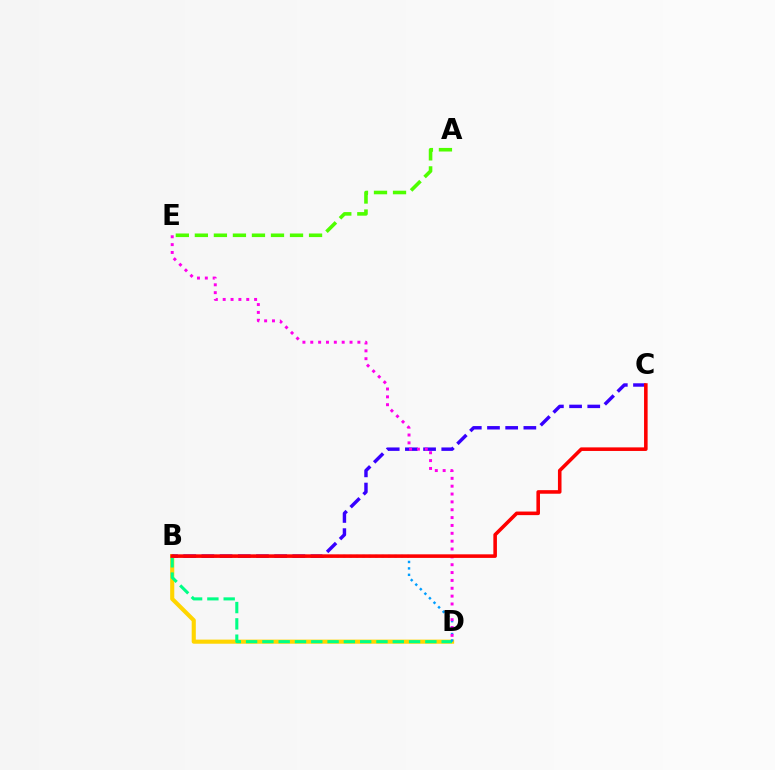{('B', 'D'): [{'color': '#ffd500', 'line_style': 'solid', 'thickness': 2.96}, {'color': '#00ff86', 'line_style': 'dashed', 'thickness': 2.21}, {'color': '#009eff', 'line_style': 'dotted', 'thickness': 1.75}], ('B', 'C'): [{'color': '#3700ff', 'line_style': 'dashed', 'thickness': 2.47}, {'color': '#ff0000', 'line_style': 'solid', 'thickness': 2.57}], ('A', 'E'): [{'color': '#4fff00', 'line_style': 'dashed', 'thickness': 2.59}], ('D', 'E'): [{'color': '#ff00ed', 'line_style': 'dotted', 'thickness': 2.13}]}